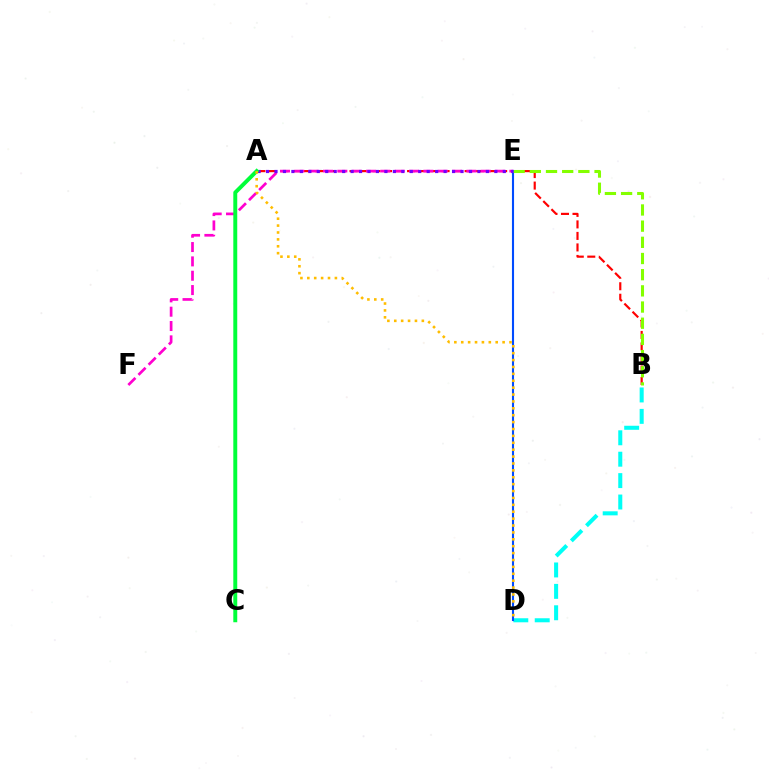{('A', 'B'): [{'color': '#ff0000', 'line_style': 'dashed', 'thickness': 1.56}], ('B', 'D'): [{'color': '#00fff6', 'line_style': 'dashed', 'thickness': 2.91}], ('E', 'F'): [{'color': '#ff00cf', 'line_style': 'dashed', 'thickness': 1.95}], ('D', 'E'): [{'color': '#004bff', 'line_style': 'solid', 'thickness': 1.51}], ('B', 'E'): [{'color': '#84ff00', 'line_style': 'dashed', 'thickness': 2.2}], ('A', 'E'): [{'color': '#7200ff', 'line_style': 'dotted', 'thickness': 2.3}], ('A', 'C'): [{'color': '#00ff39', 'line_style': 'solid', 'thickness': 2.84}], ('A', 'D'): [{'color': '#ffbd00', 'line_style': 'dotted', 'thickness': 1.87}]}